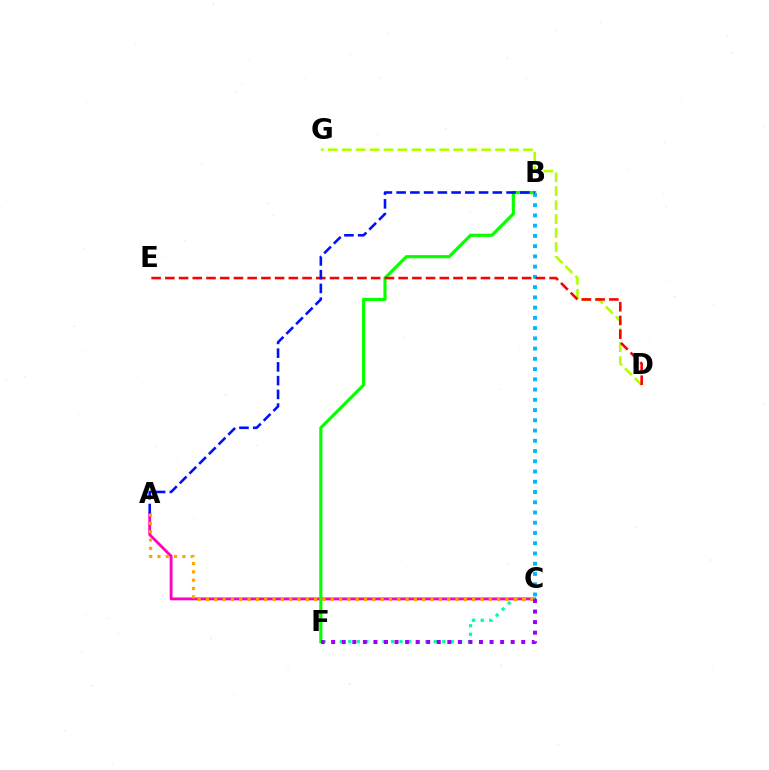{('B', 'C'): [{'color': '#00b5ff', 'line_style': 'dotted', 'thickness': 2.78}], ('A', 'C'): [{'color': '#ff00bd', 'line_style': 'solid', 'thickness': 2.06}, {'color': '#ffa500', 'line_style': 'dotted', 'thickness': 2.26}], ('D', 'G'): [{'color': '#b3ff00', 'line_style': 'dashed', 'thickness': 1.89}], ('C', 'F'): [{'color': '#00ff9d', 'line_style': 'dotted', 'thickness': 2.32}, {'color': '#9b00ff', 'line_style': 'dotted', 'thickness': 2.87}], ('B', 'F'): [{'color': '#08ff00', 'line_style': 'solid', 'thickness': 2.28}], ('D', 'E'): [{'color': '#ff0000', 'line_style': 'dashed', 'thickness': 1.86}], ('A', 'B'): [{'color': '#0010ff', 'line_style': 'dashed', 'thickness': 1.87}]}